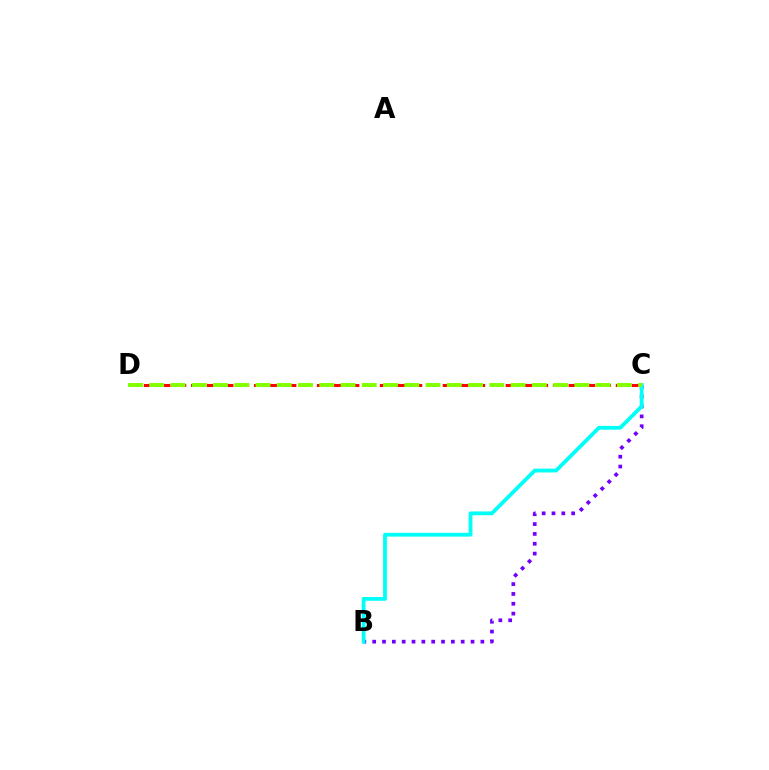{('C', 'D'): [{'color': '#ff0000', 'line_style': 'dashed', 'thickness': 2.14}, {'color': '#84ff00', 'line_style': 'dashed', 'thickness': 2.89}], ('B', 'C'): [{'color': '#7200ff', 'line_style': 'dotted', 'thickness': 2.67}, {'color': '#00fff6', 'line_style': 'solid', 'thickness': 2.73}]}